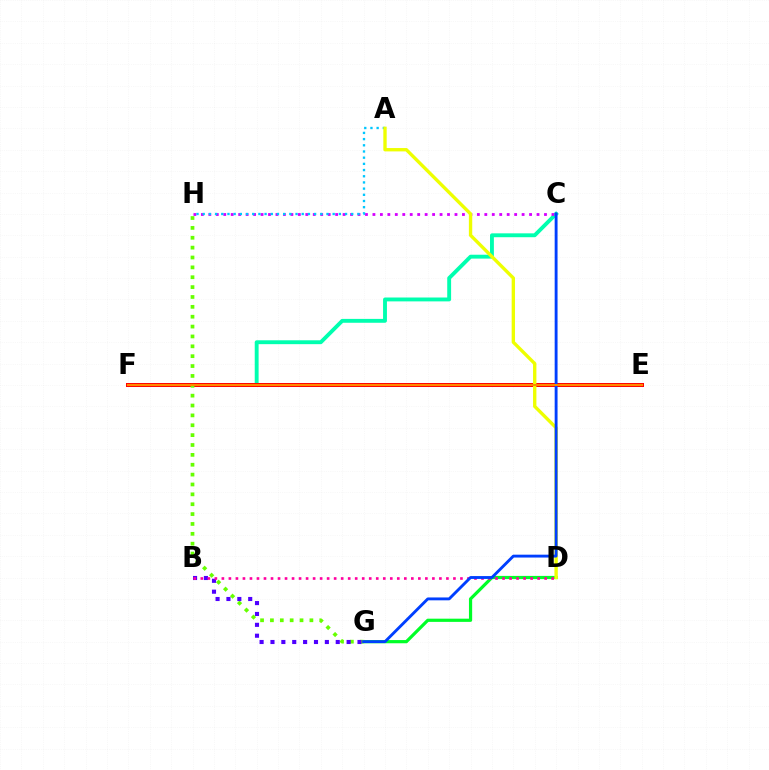{('C', 'F'): [{'color': '#00ffaf', 'line_style': 'solid', 'thickness': 2.79}], ('C', 'H'): [{'color': '#d600ff', 'line_style': 'dotted', 'thickness': 2.03}], ('E', 'F'): [{'color': '#ff0000', 'line_style': 'solid', 'thickness': 2.89}, {'color': '#ff8800', 'line_style': 'solid', 'thickness': 1.51}], ('A', 'H'): [{'color': '#00c7ff', 'line_style': 'dotted', 'thickness': 1.68}], ('D', 'G'): [{'color': '#00ff27', 'line_style': 'solid', 'thickness': 2.3}], ('G', 'H'): [{'color': '#66ff00', 'line_style': 'dotted', 'thickness': 2.68}], ('B', 'G'): [{'color': '#4f00ff', 'line_style': 'dotted', 'thickness': 2.96}], ('A', 'D'): [{'color': '#eeff00', 'line_style': 'solid', 'thickness': 2.42}], ('B', 'D'): [{'color': '#ff00a0', 'line_style': 'dotted', 'thickness': 1.91}], ('C', 'G'): [{'color': '#003fff', 'line_style': 'solid', 'thickness': 2.07}]}